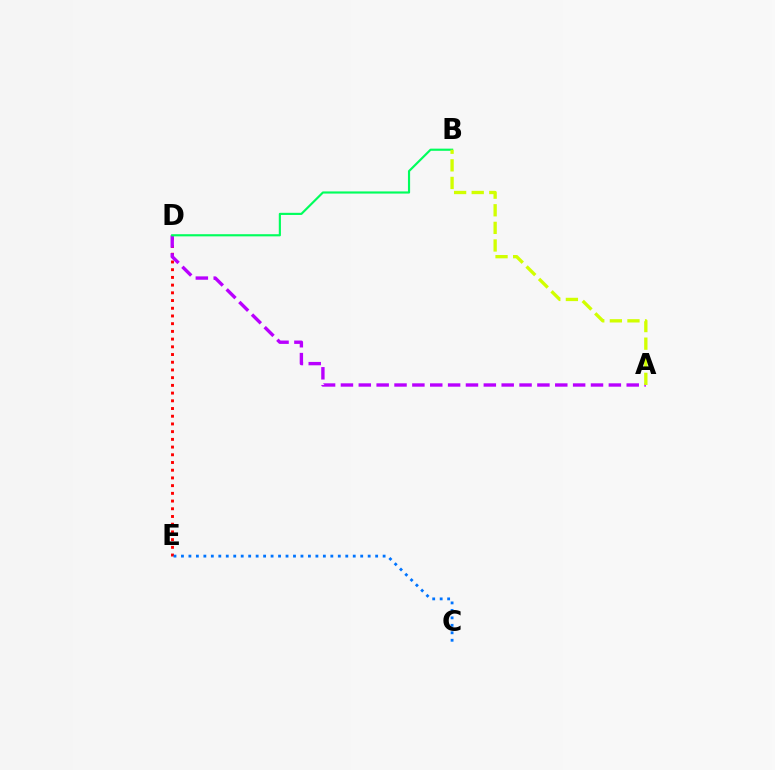{('D', 'E'): [{'color': '#ff0000', 'line_style': 'dotted', 'thickness': 2.1}], ('A', 'D'): [{'color': '#b900ff', 'line_style': 'dashed', 'thickness': 2.43}], ('B', 'D'): [{'color': '#00ff5c', 'line_style': 'solid', 'thickness': 1.55}], ('A', 'B'): [{'color': '#d1ff00', 'line_style': 'dashed', 'thickness': 2.39}], ('C', 'E'): [{'color': '#0074ff', 'line_style': 'dotted', 'thickness': 2.03}]}